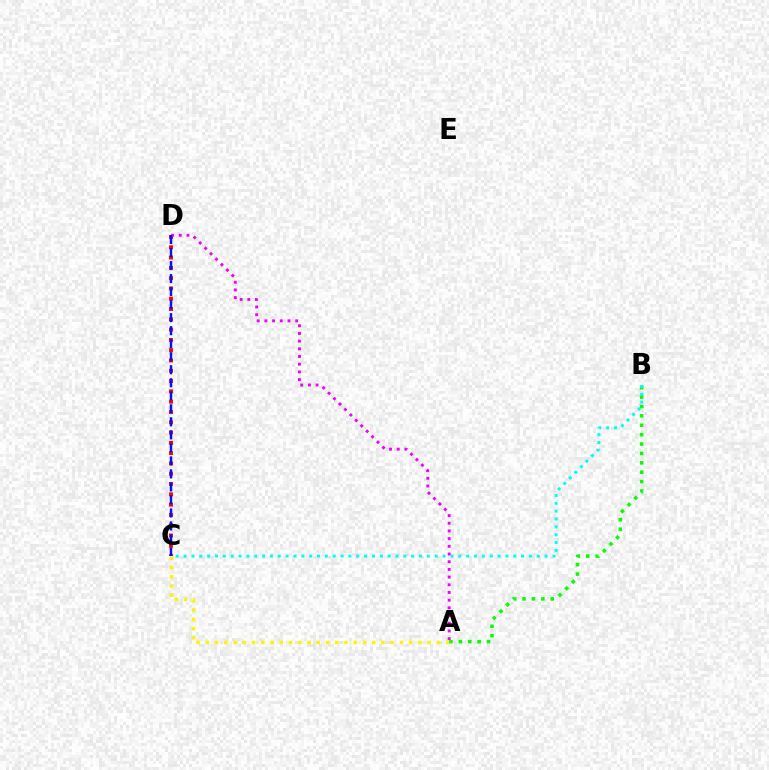{('A', 'C'): [{'color': '#fcf500', 'line_style': 'dotted', 'thickness': 2.51}], ('A', 'B'): [{'color': '#08ff00', 'line_style': 'dotted', 'thickness': 2.55}], ('C', 'D'): [{'color': '#ff0000', 'line_style': 'dotted', 'thickness': 2.8}, {'color': '#0010ff', 'line_style': 'dashed', 'thickness': 1.77}], ('A', 'D'): [{'color': '#ee00ff', 'line_style': 'dotted', 'thickness': 2.09}], ('B', 'C'): [{'color': '#00fff6', 'line_style': 'dotted', 'thickness': 2.13}]}